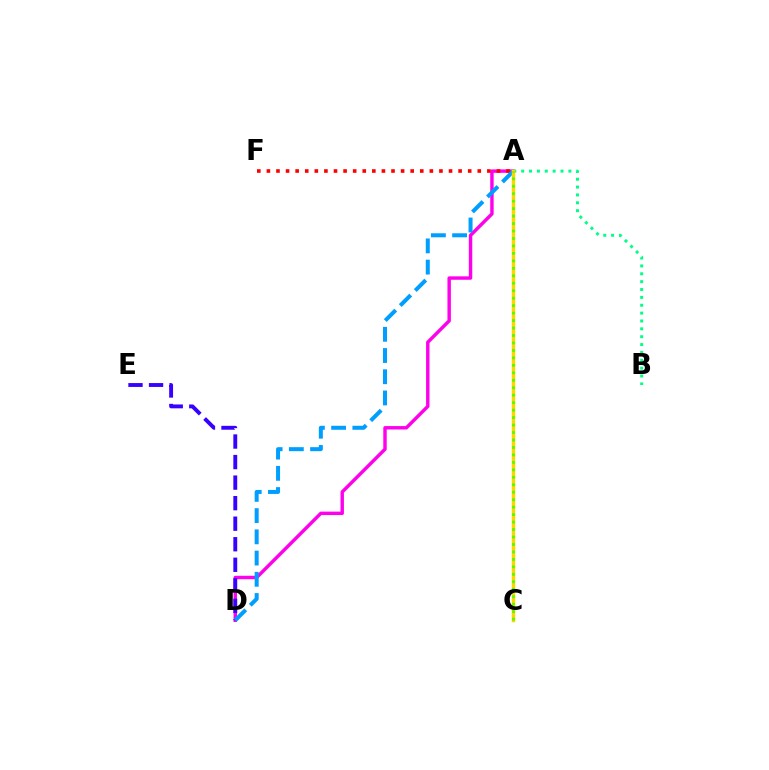{('A', 'D'): [{'color': '#ff00ed', 'line_style': 'solid', 'thickness': 2.46}, {'color': '#009eff', 'line_style': 'dashed', 'thickness': 2.88}], ('A', 'F'): [{'color': '#ff0000', 'line_style': 'dotted', 'thickness': 2.6}], ('D', 'E'): [{'color': '#3700ff', 'line_style': 'dashed', 'thickness': 2.79}], ('A', 'B'): [{'color': '#00ff86', 'line_style': 'dotted', 'thickness': 2.14}], ('A', 'C'): [{'color': '#ffd500', 'line_style': 'solid', 'thickness': 2.5}, {'color': '#4fff00', 'line_style': 'dotted', 'thickness': 2.03}]}